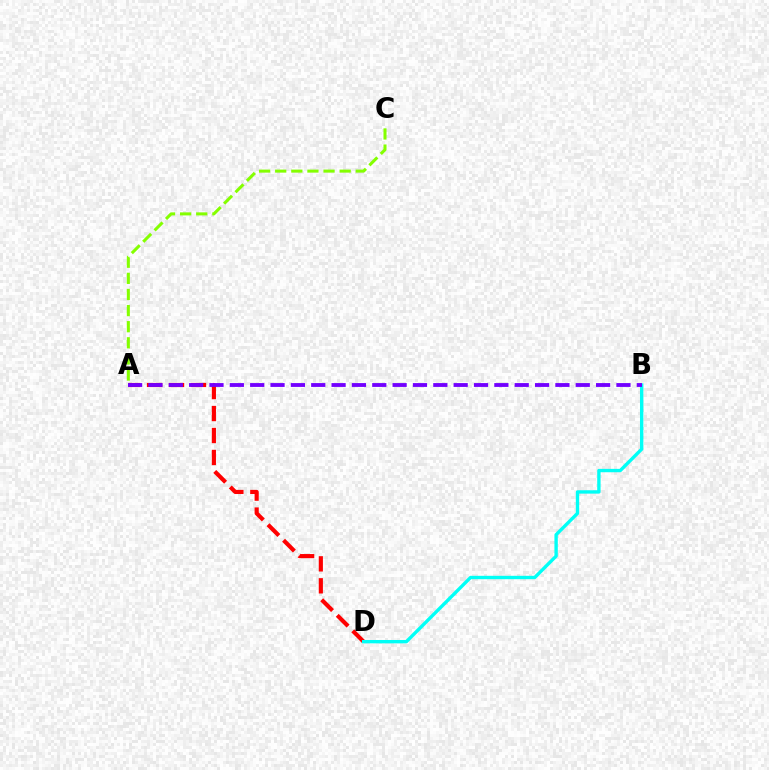{('A', 'D'): [{'color': '#ff0000', 'line_style': 'dashed', 'thickness': 2.98}], ('B', 'D'): [{'color': '#00fff6', 'line_style': 'solid', 'thickness': 2.42}], ('A', 'C'): [{'color': '#84ff00', 'line_style': 'dashed', 'thickness': 2.19}], ('A', 'B'): [{'color': '#7200ff', 'line_style': 'dashed', 'thickness': 2.76}]}